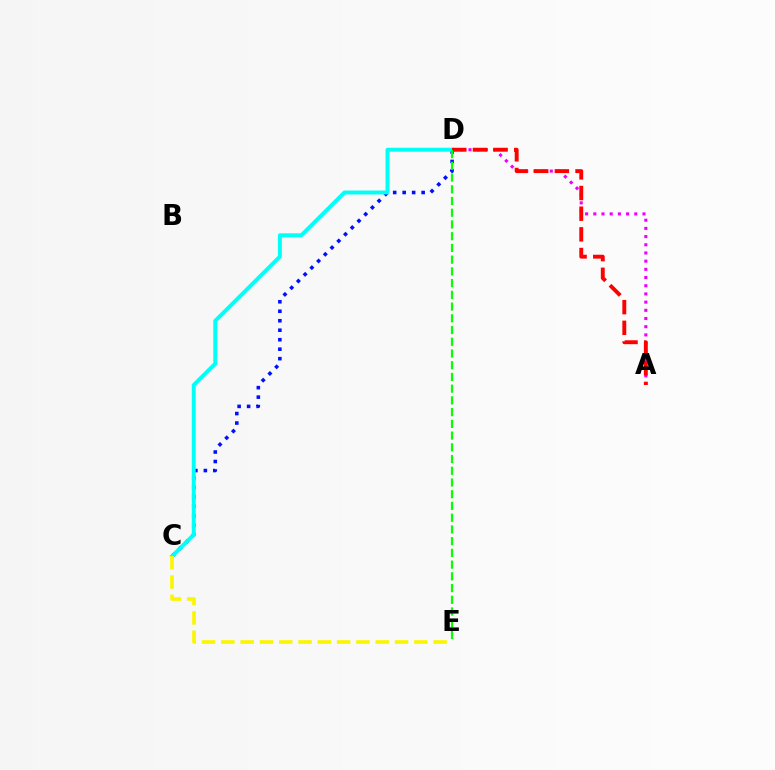{('C', 'D'): [{'color': '#0010ff', 'line_style': 'dotted', 'thickness': 2.58}, {'color': '#00fff6', 'line_style': 'solid', 'thickness': 2.83}], ('A', 'D'): [{'color': '#ee00ff', 'line_style': 'dotted', 'thickness': 2.23}, {'color': '#ff0000', 'line_style': 'dashed', 'thickness': 2.81}], ('C', 'E'): [{'color': '#fcf500', 'line_style': 'dashed', 'thickness': 2.62}], ('D', 'E'): [{'color': '#08ff00', 'line_style': 'dashed', 'thickness': 1.59}]}